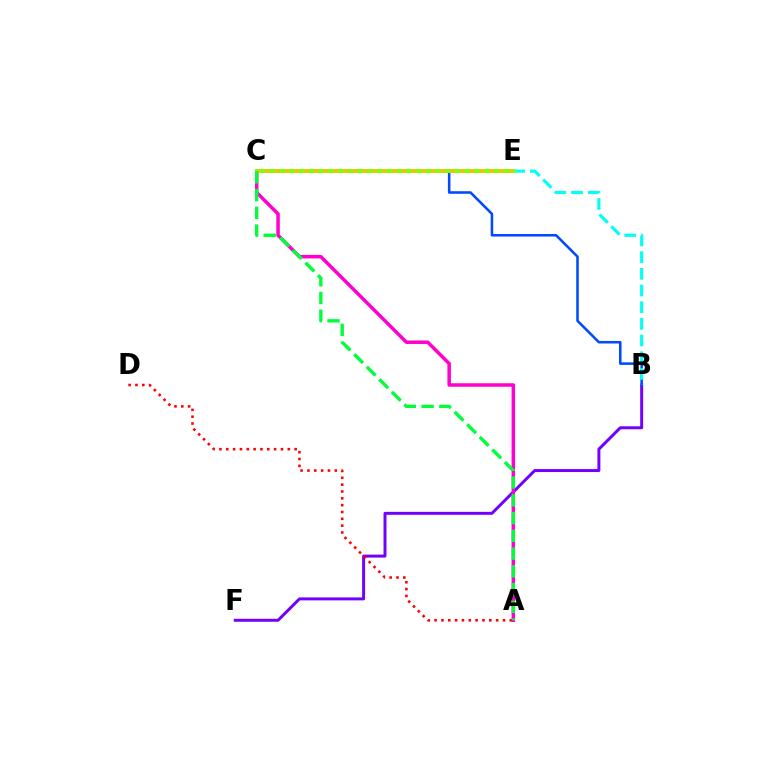{('B', 'F'): [{'color': '#7200ff', 'line_style': 'solid', 'thickness': 2.14}], ('B', 'C'): [{'color': '#004bff', 'line_style': 'solid', 'thickness': 1.84}], ('B', 'E'): [{'color': '#00fff6', 'line_style': 'dashed', 'thickness': 2.27}], ('A', 'C'): [{'color': '#ff00cf', 'line_style': 'solid', 'thickness': 2.51}, {'color': '#00ff39', 'line_style': 'dashed', 'thickness': 2.41}], ('C', 'E'): [{'color': '#84ff00', 'line_style': 'solid', 'thickness': 2.83}, {'color': '#ffbd00', 'line_style': 'dotted', 'thickness': 2.65}], ('A', 'D'): [{'color': '#ff0000', 'line_style': 'dotted', 'thickness': 1.86}]}